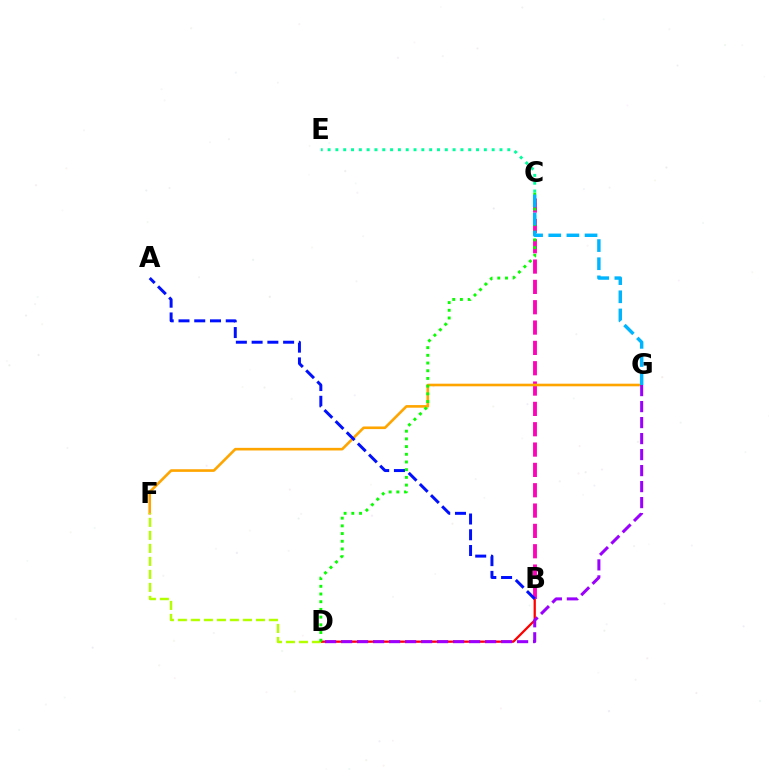{('B', 'D'): [{'color': '#ff0000', 'line_style': 'solid', 'thickness': 1.62}], ('B', 'C'): [{'color': '#ff00bd', 'line_style': 'dashed', 'thickness': 2.76}], ('F', 'G'): [{'color': '#ffa500', 'line_style': 'solid', 'thickness': 1.89}], ('D', 'F'): [{'color': '#b3ff00', 'line_style': 'dashed', 'thickness': 1.77}], ('A', 'B'): [{'color': '#0010ff', 'line_style': 'dashed', 'thickness': 2.14}], ('C', 'D'): [{'color': '#08ff00', 'line_style': 'dotted', 'thickness': 2.09}], ('D', 'G'): [{'color': '#9b00ff', 'line_style': 'dashed', 'thickness': 2.17}], ('C', 'G'): [{'color': '#00b5ff', 'line_style': 'dashed', 'thickness': 2.47}], ('C', 'E'): [{'color': '#00ff9d', 'line_style': 'dotted', 'thickness': 2.12}]}